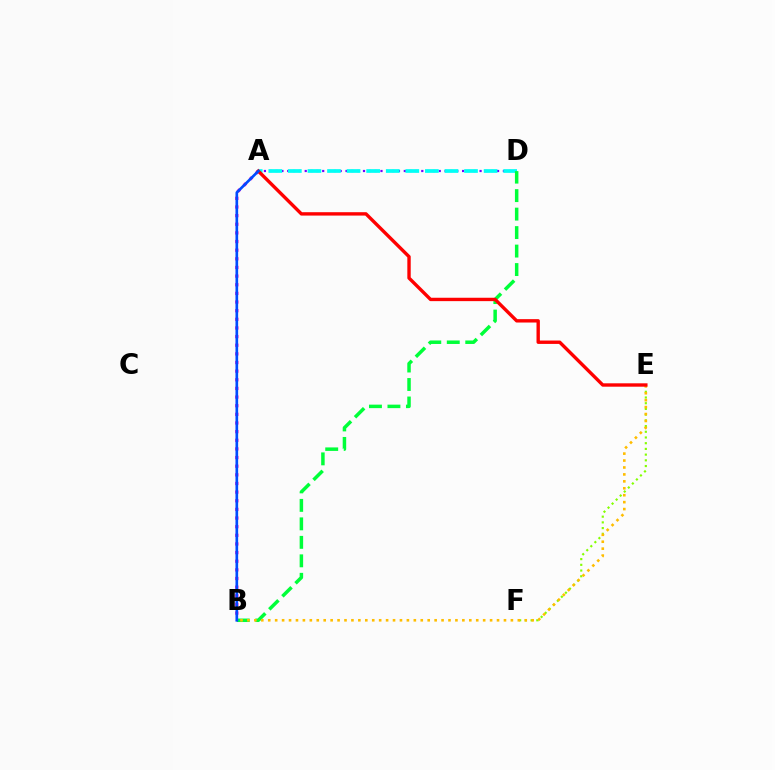{('E', 'F'): [{'color': '#84ff00', 'line_style': 'dotted', 'thickness': 1.55}], ('A', 'B'): [{'color': '#ff00cf', 'line_style': 'dotted', 'thickness': 2.35}, {'color': '#004bff', 'line_style': 'solid', 'thickness': 1.92}], ('A', 'D'): [{'color': '#7200ff', 'line_style': 'dotted', 'thickness': 1.58}, {'color': '#00fff6', 'line_style': 'dashed', 'thickness': 2.66}], ('B', 'D'): [{'color': '#00ff39', 'line_style': 'dashed', 'thickness': 2.51}], ('B', 'E'): [{'color': '#ffbd00', 'line_style': 'dotted', 'thickness': 1.88}], ('A', 'E'): [{'color': '#ff0000', 'line_style': 'solid', 'thickness': 2.43}]}